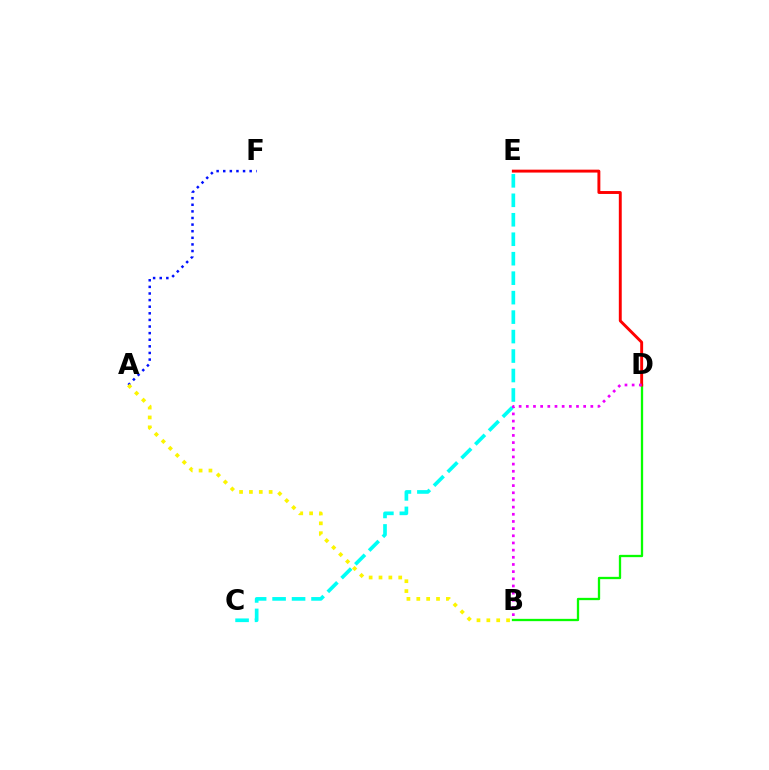{('B', 'D'): [{'color': '#08ff00', 'line_style': 'solid', 'thickness': 1.66}, {'color': '#ee00ff', 'line_style': 'dotted', 'thickness': 1.95}], ('D', 'E'): [{'color': '#ff0000', 'line_style': 'solid', 'thickness': 2.1}], ('A', 'F'): [{'color': '#0010ff', 'line_style': 'dotted', 'thickness': 1.8}], ('C', 'E'): [{'color': '#00fff6', 'line_style': 'dashed', 'thickness': 2.64}], ('A', 'B'): [{'color': '#fcf500', 'line_style': 'dotted', 'thickness': 2.68}]}